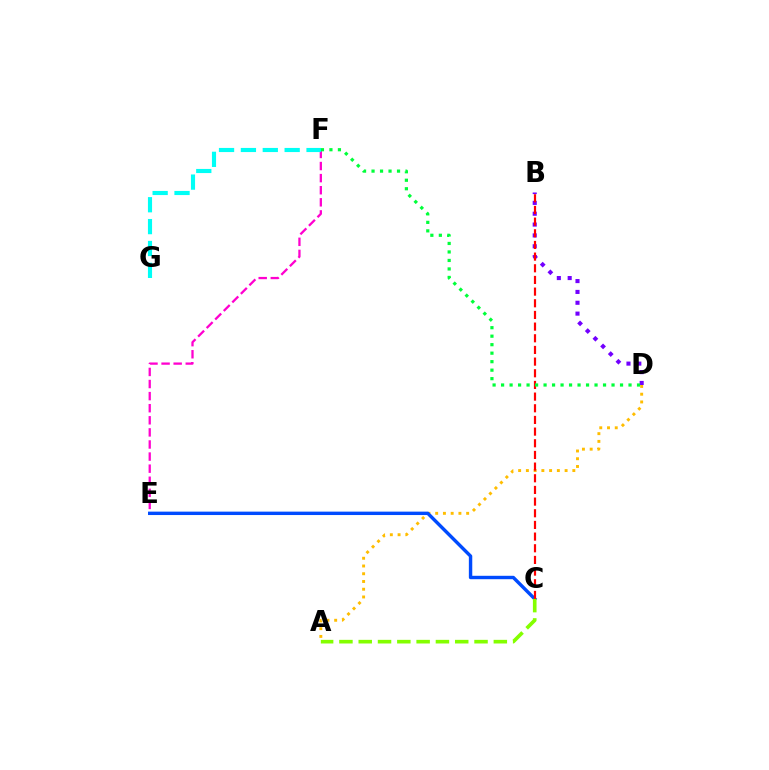{('A', 'D'): [{'color': '#ffbd00', 'line_style': 'dotted', 'thickness': 2.1}], ('E', 'F'): [{'color': '#ff00cf', 'line_style': 'dashed', 'thickness': 1.64}], ('B', 'D'): [{'color': '#7200ff', 'line_style': 'dotted', 'thickness': 2.95}], ('C', 'E'): [{'color': '#004bff', 'line_style': 'solid', 'thickness': 2.45}], ('B', 'C'): [{'color': '#ff0000', 'line_style': 'dashed', 'thickness': 1.58}], ('A', 'C'): [{'color': '#84ff00', 'line_style': 'dashed', 'thickness': 2.62}], ('F', 'G'): [{'color': '#00fff6', 'line_style': 'dashed', 'thickness': 2.97}], ('D', 'F'): [{'color': '#00ff39', 'line_style': 'dotted', 'thickness': 2.31}]}